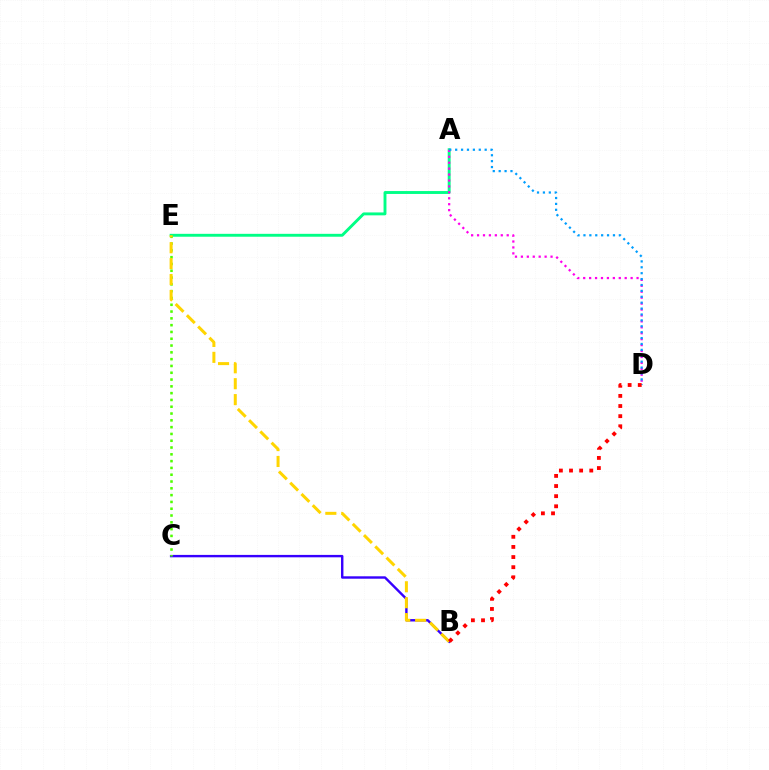{('B', 'C'): [{'color': '#3700ff', 'line_style': 'solid', 'thickness': 1.73}], ('A', 'E'): [{'color': '#00ff86', 'line_style': 'solid', 'thickness': 2.09}], ('A', 'D'): [{'color': '#ff00ed', 'line_style': 'dotted', 'thickness': 1.61}, {'color': '#009eff', 'line_style': 'dotted', 'thickness': 1.6}], ('C', 'E'): [{'color': '#4fff00', 'line_style': 'dotted', 'thickness': 1.85}], ('B', 'E'): [{'color': '#ffd500', 'line_style': 'dashed', 'thickness': 2.16}], ('B', 'D'): [{'color': '#ff0000', 'line_style': 'dotted', 'thickness': 2.75}]}